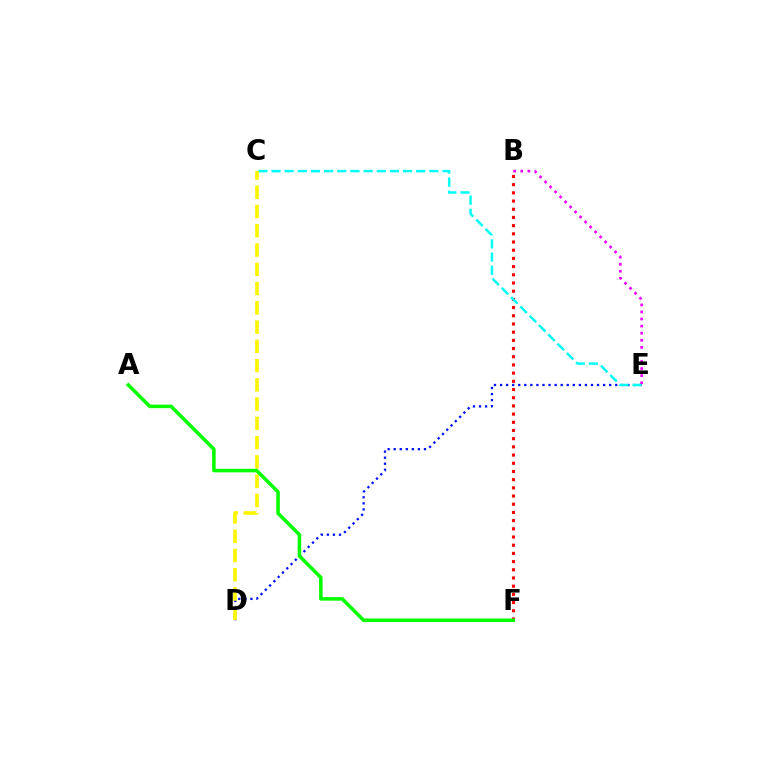{('B', 'F'): [{'color': '#ff0000', 'line_style': 'dotted', 'thickness': 2.23}], ('D', 'E'): [{'color': '#0010ff', 'line_style': 'dotted', 'thickness': 1.65}], ('C', 'E'): [{'color': '#00fff6', 'line_style': 'dashed', 'thickness': 1.79}], ('C', 'D'): [{'color': '#fcf500', 'line_style': 'dashed', 'thickness': 2.62}], ('B', 'E'): [{'color': '#ee00ff', 'line_style': 'dotted', 'thickness': 1.92}], ('A', 'F'): [{'color': '#08ff00', 'line_style': 'solid', 'thickness': 2.55}]}